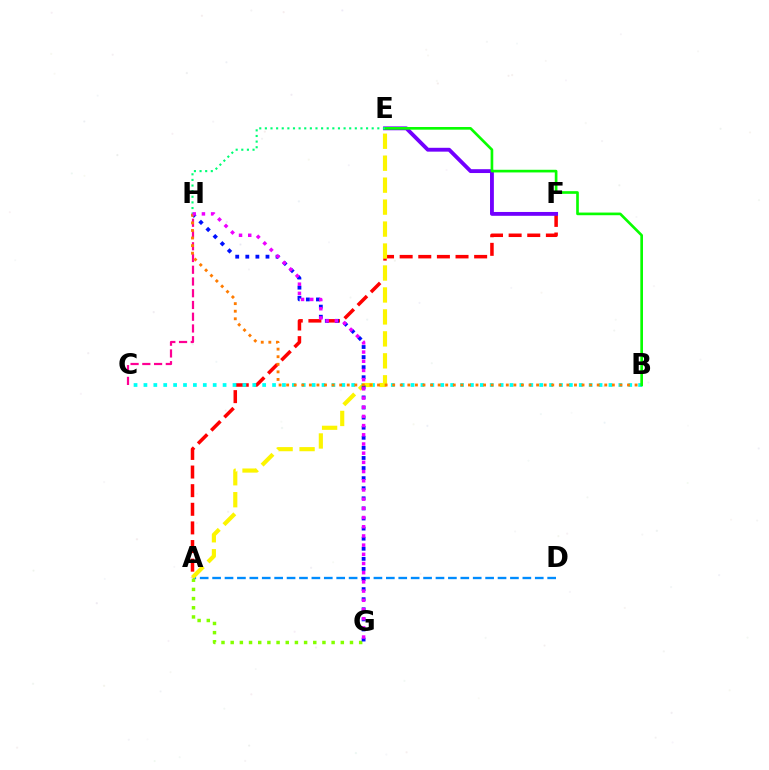{('A', 'F'): [{'color': '#ff0000', 'line_style': 'dashed', 'thickness': 2.53}], ('A', 'D'): [{'color': '#008cff', 'line_style': 'dashed', 'thickness': 1.69}], ('E', 'F'): [{'color': '#7200ff', 'line_style': 'solid', 'thickness': 2.77}], ('B', 'C'): [{'color': '#00fff6', 'line_style': 'dotted', 'thickness': 2.69}], ('A', 'E'): [{'color': '#fcf500', 'line_style': 'dashed', 'thickness': 2.98}], ('B', 'E'): [{'color': '#08ff00', 'line_style': 'solid', 'thickness': 1.92}], ('A', 'G'): [{'color': '#84ff00', 'line_style': 'dotted', 'thickness': 2.49}], ('C', 'H'): [{'color': '#ff0094', 'line_style': 'dashed', 'thickness': 1.6}], ('G', 'H'): [{'color': '#0010ff', 'line_style': 'dotted', 'thickness': 2.74}, {'color': '#ee00ff', 'line_style': 'dotted', 'thickness': 2.5}], ('E', 'H'): [{'color': '#00ff74', 'line_style': 'dotted', 'thickness': 1.53}], ('B', 'H'): [{'color': '#ff7c00', 'line_style': 'dotted', 'thickness': 2.06}]}